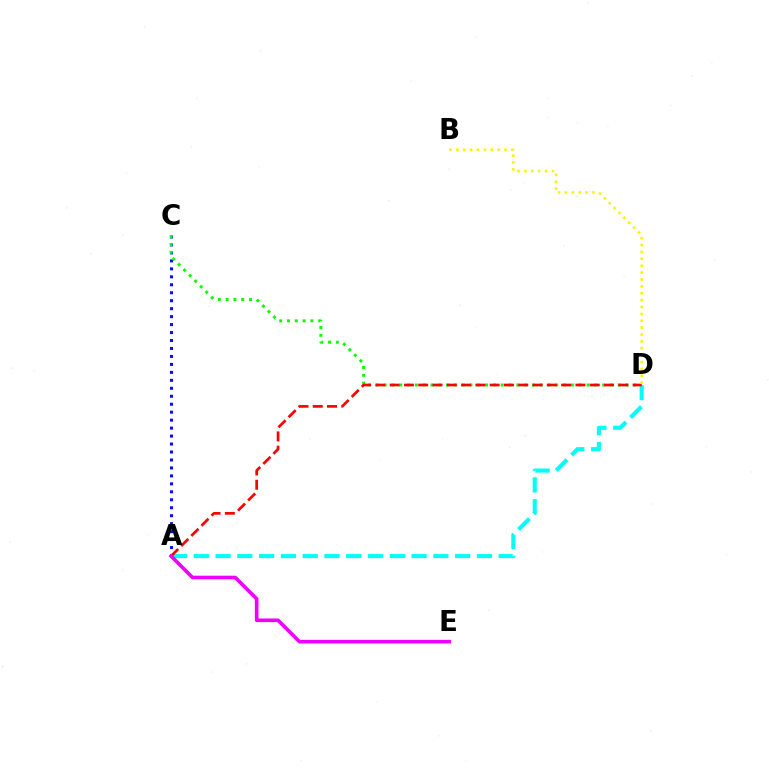{('A', 'D'): [{'color': '#00fff6', 'line_style': 'dashed', 'thickness': 2.96}, {'color': '#ff0000', 'line_style': 'dashed', 'thickness': 1.94}], ('A', 'C'): [{'color': '#0010ff', 'line_style': 'dotted', 'thickness': 2.16}], ('C', 'D'): [{'color': '#08ff00', 'line_style': 'dotted', 'thickness': 2.12}], ('B', 'D'): [{'color': '#fcf500', 'line_style': 'dotted', 'thickness': 1.87}], ('A', 'E'): [{'color': '#ee00ff', 'line_style': 'solid', 'thickness': 2.61}]}